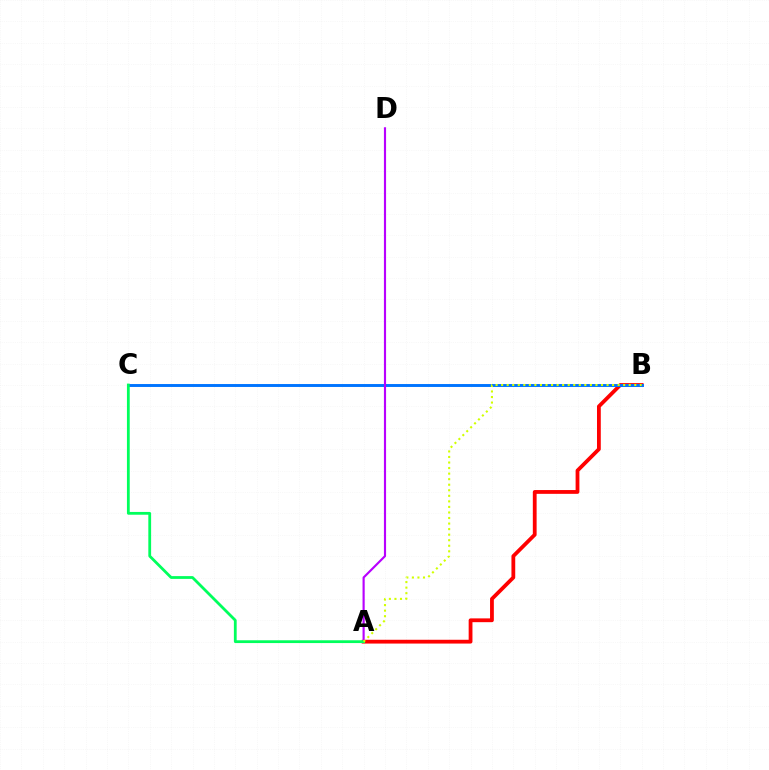{('A', 'B'): [{'color': '#ff0000', 'line_style': 'solid', 'thickness': 2.73}, {'color': '#d1ff00', 'line_style': 'dotted', 'thickness': 1.51}], ('B', 'C'): [{'color': '#0074ff', 'line_style': 'solid', 'thickness': 2.1}], ('A', 'D'): [{'color': '#b900ff', 'line_style': 'solid', 'thickness': 1.55}], ('A', 'C'): [{'color': '#00ff5c', 'line_style': 'solid', 'thickness': 2.01}]}